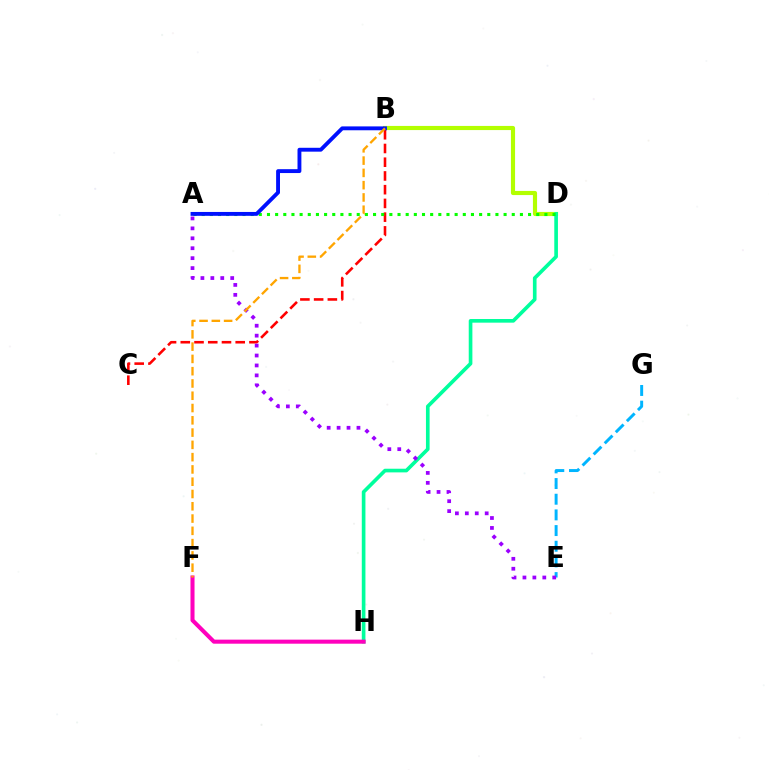{('B', 'D'): [{'color': '#b3ff00', 'line_style': 'solid', 'thickness': 2.98}], ('B', 'C'): [{'color': '#ff0000', 'line_style': 'dashed', 'thickness': 1.87}], ('D', 'H'): [{'color': '#00ff9d', 'line_style': 'solid', 'thickness': 2.63}], ('A', 'D'): [{'color': '#08ff00', 'line_style': 'dotted', 'thickness': 2.22}], ('E', 'G'): [{'color': '#00b5ff', 'line_style': 'dashed', 'thickness': 2.13}], ('A', 'B'): [{'color': '#0010ff', 'line_style': 'solid', 'thickness': 2.79}], ('A', 'E'): [{'color': '#9b00ff', 'line_style': 'dotted', 'thickness': 2.7}], ('F', 'H'): [{'color': '#ff00bd', 'line_style': 'solid', 'thickness': 2.92}], ('B', 'F'): [{'color': '#ffa500', 'line_style': 'dashed', 'thickness': 1.67}]}